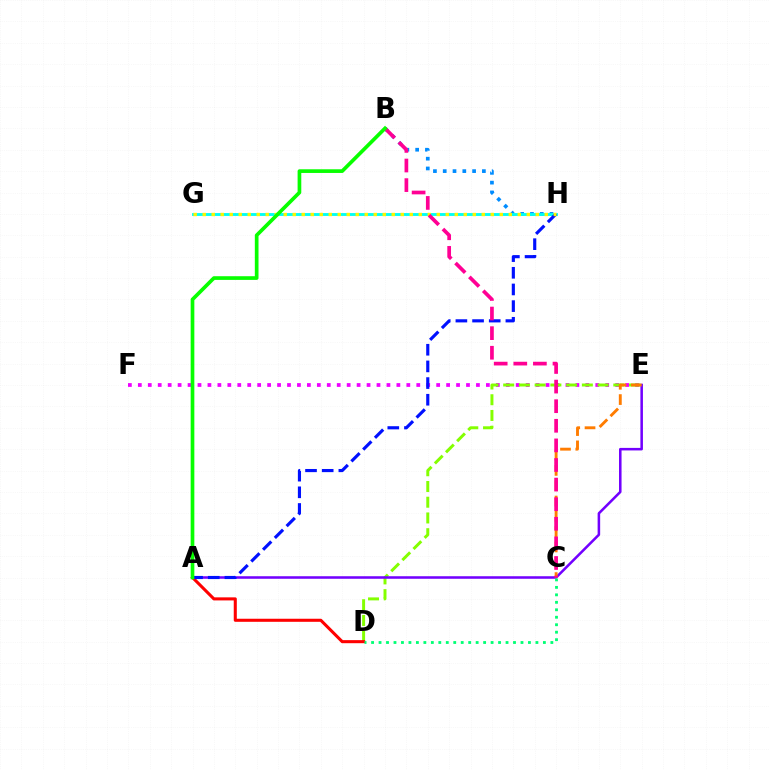{('E', 'F'): [{'color': '#ee00ff', 'line_style': 'dotted', 'thickness': 2.7}], ('B', 'H'): [{'color': '#008cff', 'line_style': 'dotted', 'thickness': 2.66}], ('D', 'E'): [{'color': '#84ff00', 'line_style': 'dashed', 'thickness': 2.14}], ('A', 'D'): [{'color': '#ff0000', 'line_style': 'solid', 'thickness': 2.21}], ('G', 'H'): [{'color': '#00fff6', 'line_style': 'solid', 'thickness': 2.07}, {'color': '#fcf500', 'line_style': 'dotted', 'thickness': 2.45}], ('A', 'E'): [{'color': '#7200ff', 'line_style': 'solid', 'thickness': 1.83}], ('C', 'E'): [{'color': '#ff7c00', 'line_style': 'dashed', 'thickness': 2.08}], ('A', 'H'): [{'color': '#0010ff', 'line_style': 'dashed', 'thickness': 2.26}], ('B', 'C'): [{'color': '#ff0094', 'line_style': 'dashed', 'thickness': 2.66}], ('A', 'B'): [{'color': '#08ff00', 'line_style': 'solid', 'thickness': 2.65}], ('C', 'D'): [{'color': '#00ff74', 'line_style': 'dotted', 'thickness': 2.03}]}